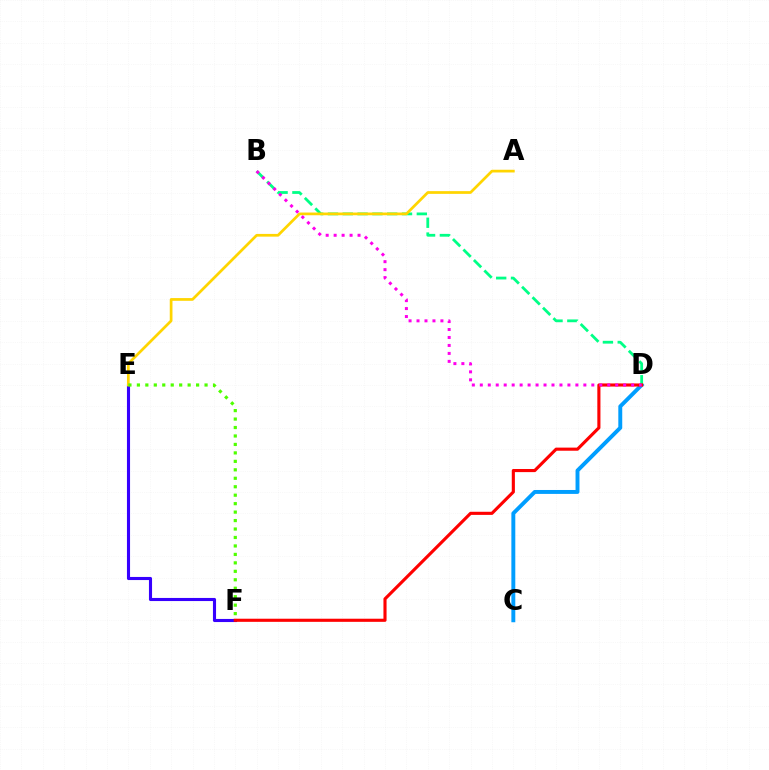{('E', 'F'): [{'color': '#3700ff', 'line_style': 'solid', 'thickness': 2.23}, {'color': '#4fff00', 'line_style': 'dotted', 'thickness': 2.3}], ('C', 'D'): [{'color': '#009eff', 'line_style': 'solid', 'thickness': 2.83}], ('B', 'D'): [{'color': '#00ff86', 'line_style': 'dashed', 'thickness': 2.01}, {'color': '#ff00ed', 'line_style': 'dotted', 'thickness': 2.16}], ('A', 'E'): [{'color': '#ffd500', 'line_style': 'solid', 'thickness': 1.96}], ('D', 'F'): [{'color': '#ff0000', 'line_style': 'solid', 'thickness': 2.24}]}